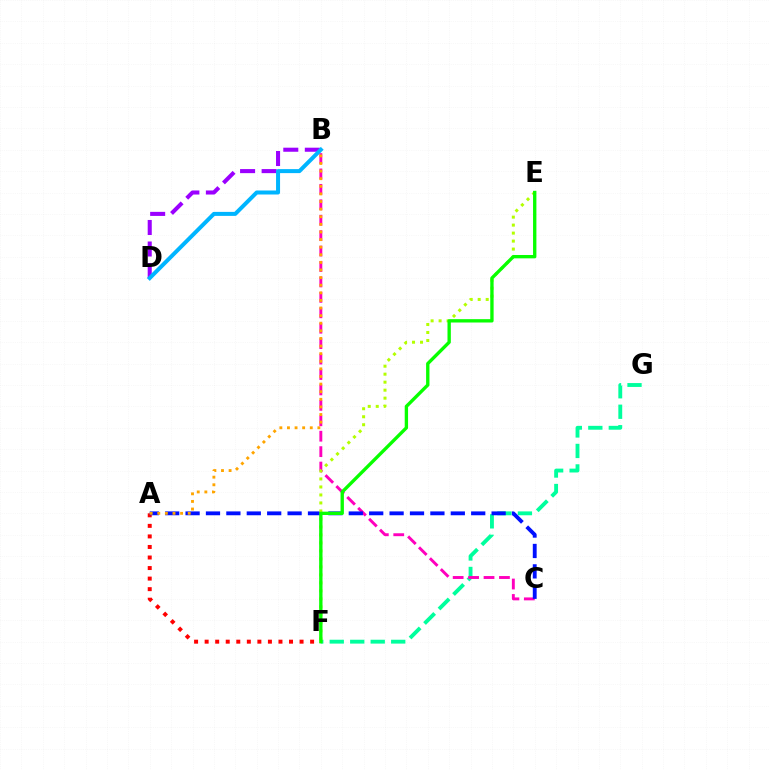{('A', 'F'): [{'color': '#ff0000', 'line_style': 'dotted', 'thickness': 2.87}], ('F', 'G'): [{'color': '#00ff9d', 'line_style': 'dashed', 'thickness': 2.78}], ('B', 'C'): [{'color': '#ff00bd', 'line_style': 'dashed', 'thickness': 2.1}], ('B', 'D'): [{'color': '#9b00ff', 'line_style': 'dashed', 'thickness': 2.92}, {'color': '#00b5ff', 'line_style': 'solid', 'thickness': 2.88}], ('A', 'C'): [{'color': '#0010ff', 'line_style': 'dashed', 'thickness': 2.77}], ('E', 'F'): [{'color': '#b3ff00', 'line_style': 'dotted', 'thickness': 2.17}, {'color': '#08ff00', 'line_style': 'solid', 'thickness': 2.41}], ('A', 'B'): [{'color': '#ffa500', 'line_style': 'dotted', 'thickness': 2.07}]}